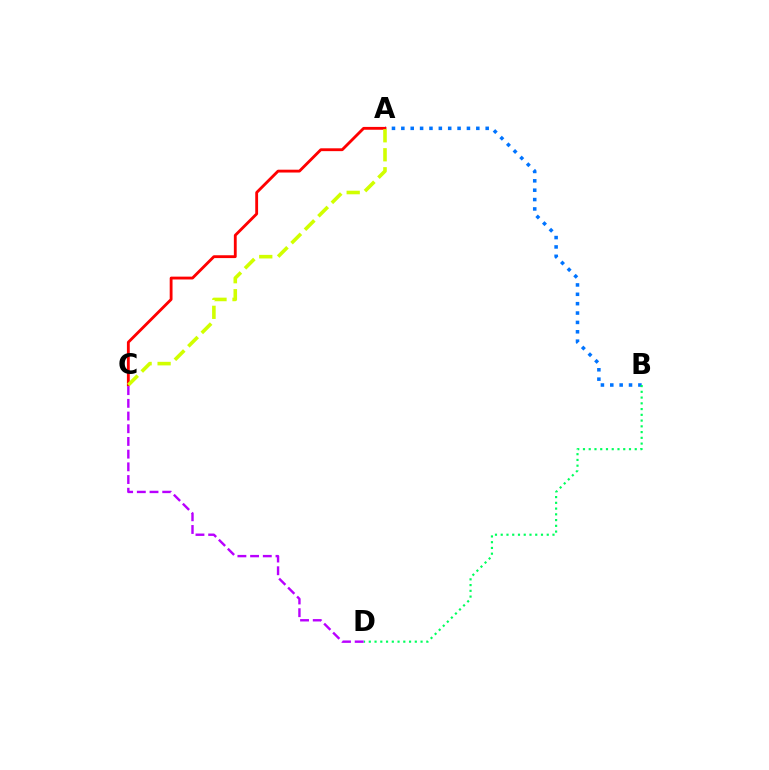{('A', 'B'): [{'color': '#0074ff', 'line_style': 'dotted', 'thickness': 2.55}], ('B', 'D'): [{'color': '#00ff5c', 'line_style': 'dotted', 'thickness': 1.56}], ('A', 'C'): [{'color': '#ff0000', 'line_style': 'solid', 'thickness': 2.04}, {'color': '#d1ff00', 'line_style': 'dashed', 'thickness': 2.58}], ('C', 'D'): [{'color': '#b900ff', 'line_style': 'dashed', 'thickness': 1.73}]}